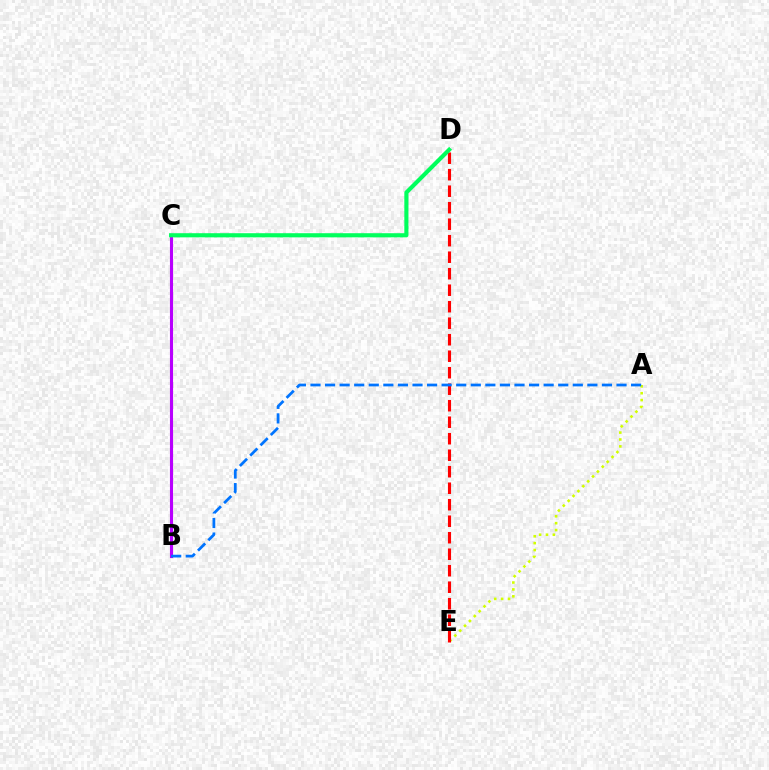{('A', 'E'): [{'color': '#d1ff00', 'line_style': 'dotted', 'thickness': 1.87}], ('B', 'C'): [{'color': '#b900ff', 'line_style': 'solid', 'thickness': 2.23}], ('D', 'E'): [{'color': '#ff0000', 'line_style': 'dashed', 'thickness': 2.24}], ('A', 'B'): [{'color': '#0074ff', 'line_style': 'dashed', 'thickness': 1.98}], ('C', 'D'): [{'color': '#00ff5c', 'line_style': 'solid', 'thickness': 2.97}]}